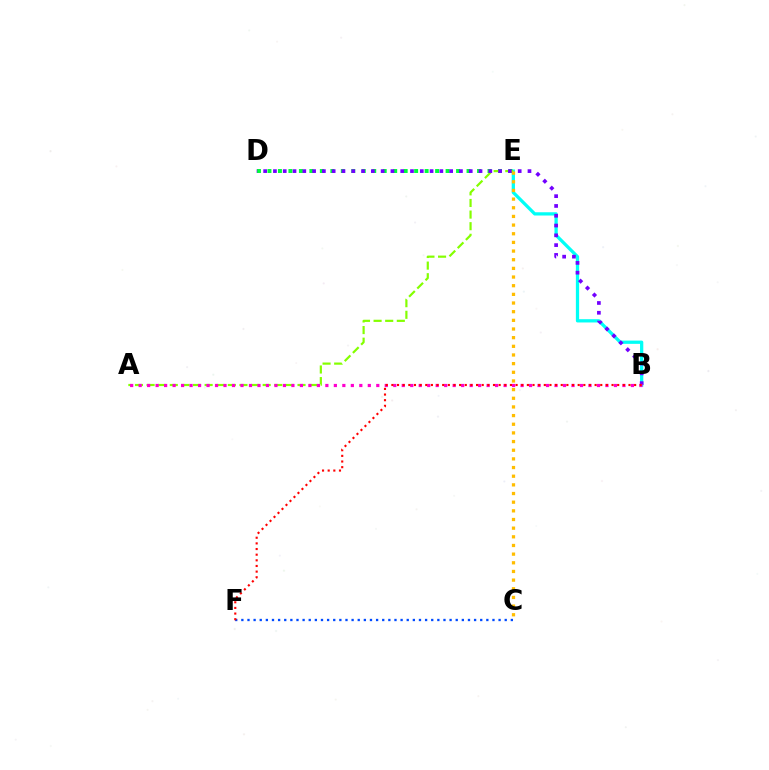{('B', 'E'): [{'color': '#00fff6', 'line_style': 'solid', 'thickness': 2.35}], ('D', 'E'): [{'color': '#00ff39', 'line_style': 'dotted', 'thickness': 2.85}], ('A', 'E'): [{'color': '#84ff00', 'line_style': 'dashed', 'thickness': 1.58}], ('B', 'D'): [{'color': '#7200ff', 'line_style': 'dotted', 'thickness': 2.66}], ('C', 'F'): [{'color': '#004bff', 'line_style': 'dotted', 'thickness': 1.66}], ('A', 'B'): [{'color': '#ff00cf', 'line_style': 'dotted', 'thickness': 2.31}], ('C', 'E'): [{'color': '#ffbd00', 'line_style': 'dotted', 'thickness': 2.35}], ('B', 'F'): [{'color': '#ff0000', 'line_style': 'dotted', 'thickness': 1.53}]}